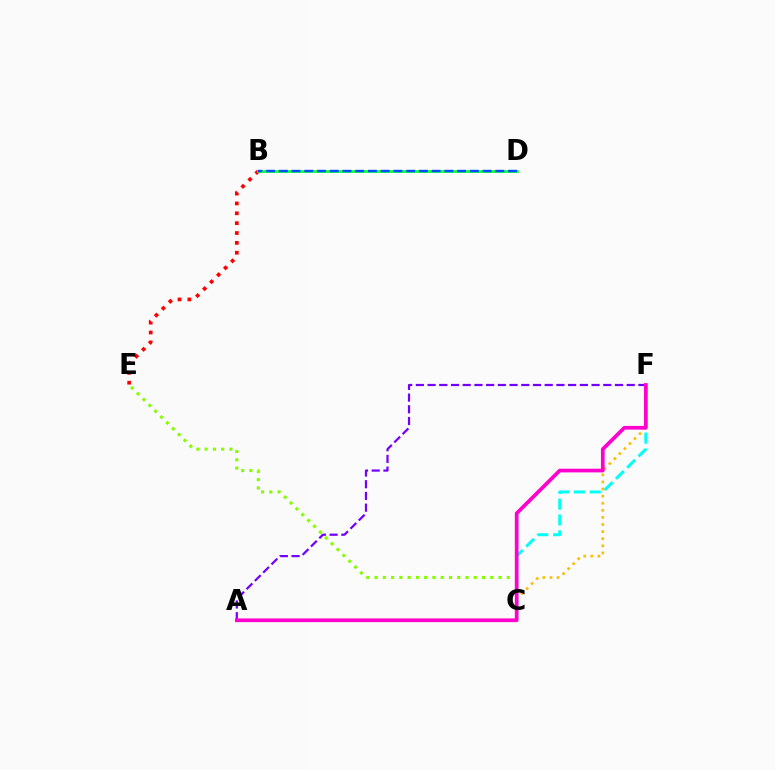{('C', 'E'): [{'color': '#84ff00', 'line_style': 'dotted', 'thickness': 2.25}], ('B', 'E'): [{'color': '#ff0000', 'line_style': 'dotted', 'thickness': 2.68}], ('C', 'F'): [{'color': '#00fff6', 'line_style': 'dashed', 'thickness': 2.16}, {'color': '#ffbd00', 'line_style': 'dotted', 'thickness': 1.93}], ('A', 'F'): [{'color': '#7200ff', 'line_style': 'dashed', 'thickness': 1.59}, {'color': '#ff00cf', 'line_style': 'solid', 'thickness': 2.67}], ('B', 'D'): [{'color': '#00ff39', 'line_style': 'solid', 'thickness': 1.98}, {'color': '#004bff', 'line_style': 'dashed', 'thickness': 1.73}]}